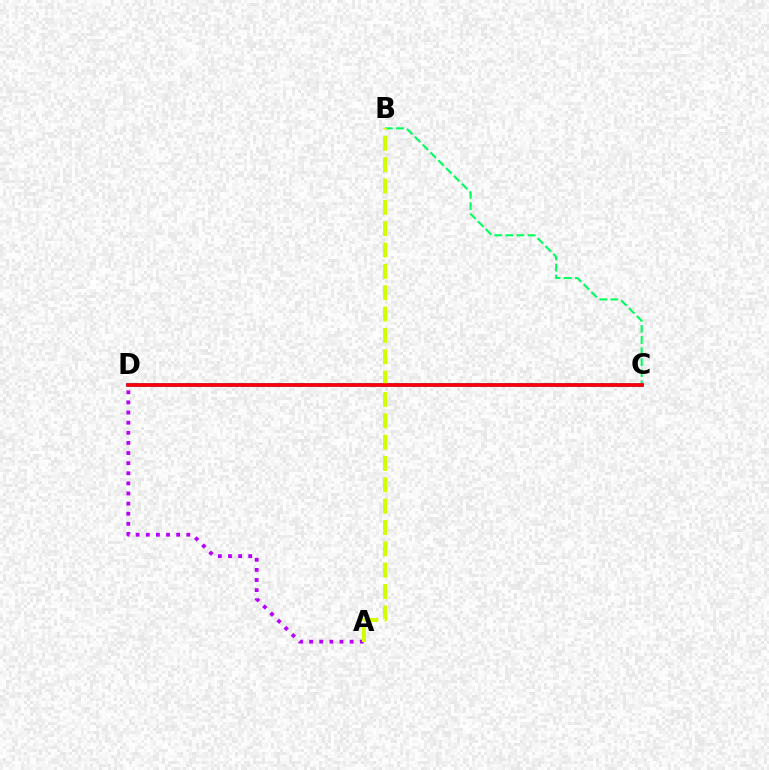{('B', 'C'): [{'color': '#00ff5c', 'line_style': 'dashed', 'thickness': 1.51}], ('C', 'D'): [{'color': '#0074ff', 'line_style': 'solid', 'thickness': 2.59}, {'color': '#ff0000', 'line_style': 'solid', 'thickness': 2.59}], ('A', 'D'): [{'color': '#b900ff', 'line_style': 'dotted', 'thickness': 2.75}], ('A', 'B'): [{'color': '#d1ff00', 'line_style': 'dashed', 'thickness': 2.9}]}